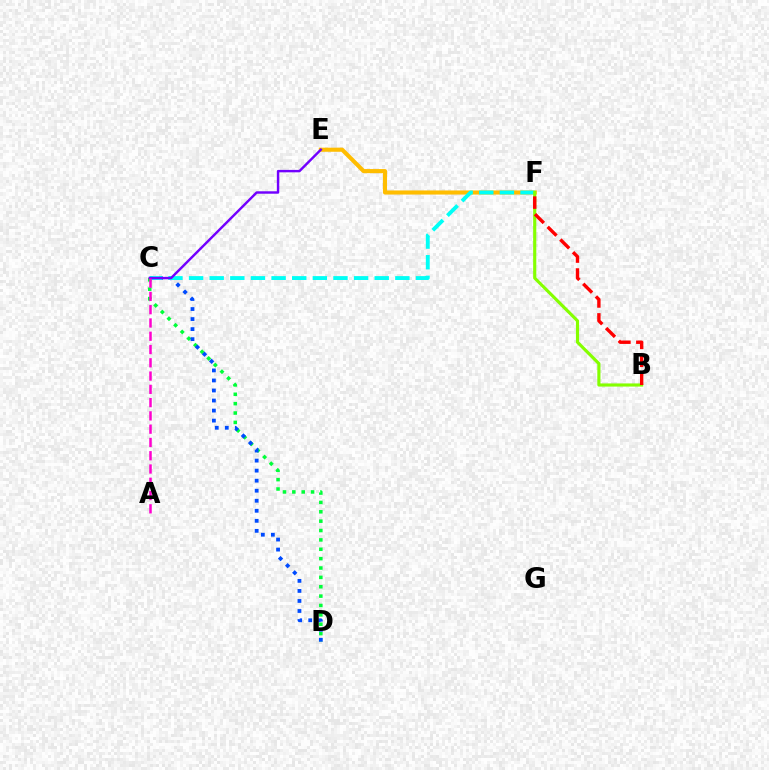{('E', 'F'): [{'color': '#ffbd00', 'line_style': 'solid', 'thickness': 2.95}], ('C', 'D'): [{'color': '#00ff39', 'line_style': 'dotted', 'thickness': 2.55}, {'color': '#004bff', 'line_style': 'dotted', 'thickness': 2.73}], ('C', 'F'): [{'color': '#00fff6', 'line_style': 'dashed', 'thickness': 2.8}], ('B', 'F'): [{'color': '#84ff00', 'line_style': 'solid', 'thickness': 2.26}, {'color': '#ff0000', 'line_style': 'dashed', 'thickness': 2.43}], ('C', 'E'): [{'color': '#7200ff', 'line_style': 'solid', 'thickness': 1.75}], ('A', 'C'): [{'color': '#ff00cf', 'line_style': 'dashed', 'thickness': 1.8}]}